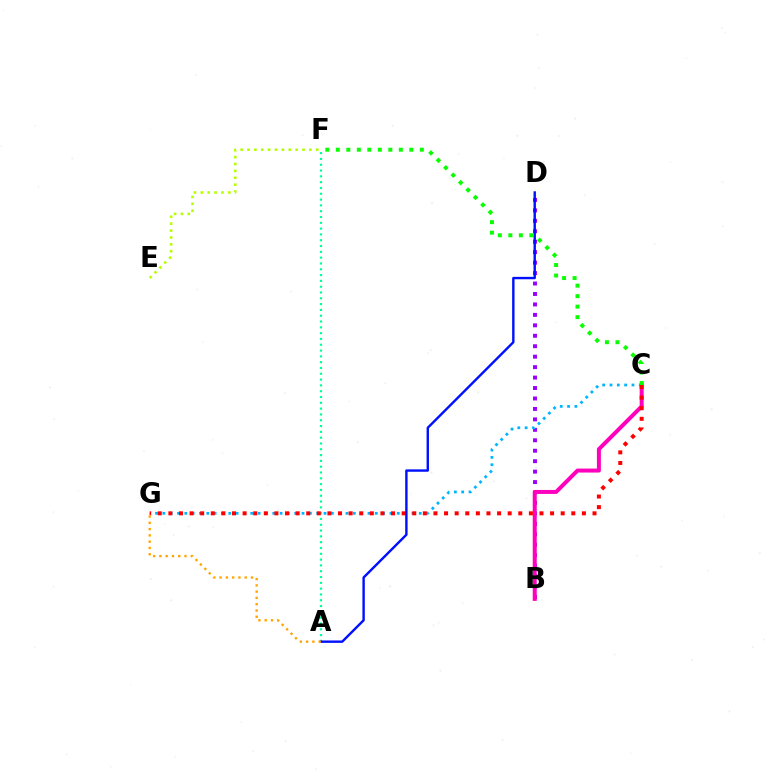{('B', 'D'): [{'color': '#9b00ff', 'line_style': 'dotted', 'thickness': 2.84}], ('B', 'C'): [{'color': '#ff00bd', 'line_style': 'solid', 'thickness': 2.87}], ('A', 'F'): [{'color': '#00ff9d', 'line_style': 'dotted', 'thickness': 1.58}], ('C', 'G'): [{'color': '#00b5ff', 'line_style': 'dotted', 'thickness': 1.99}, {'color': '#ff0000', 'line_style': 'dotted', 'thickness': 2.88}], ('A', 'D'): [{'color': '#0010ff', 'line_style': 'solid', 'thickness': 1.73}], ('E', 'F'): [{'color': '#b3ff00', 'line_style': 'dotted', 'thickness': 1.87}], ('C', 'F'): [{'color': '#08ff00', 'line_style': 'dotted', 'thickness': 2.85}], ('A', 'G'): [{'color': '#ffa500', 'line_style': 'dotted', 'thickness': 1.71}]}